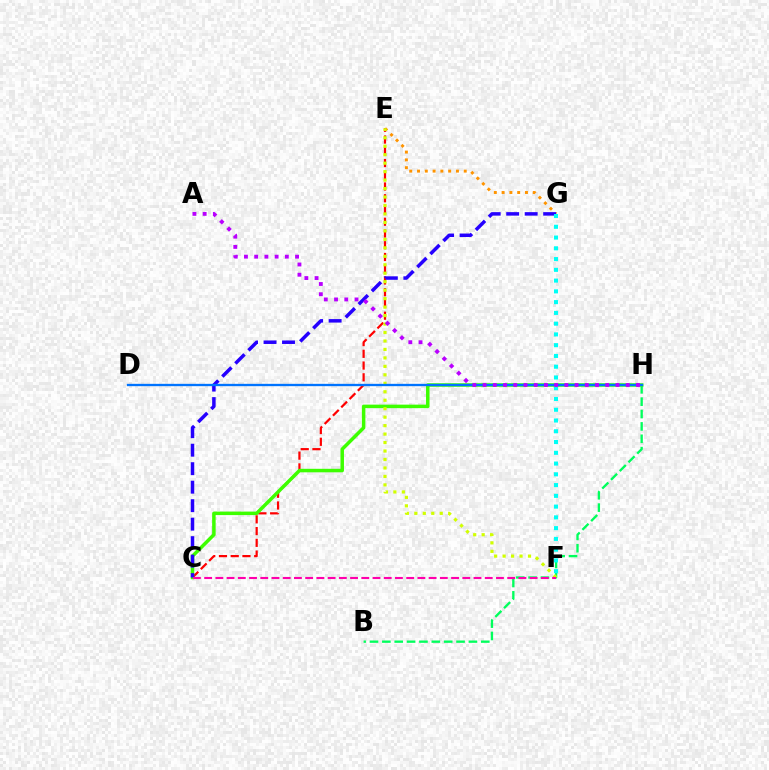{('B', 'H'): [{'color': '#00ff5c', 'line_style': 'dashed', 'thickness': 1.68}], ('C', 'E'): [{'color': '#ff0000', 'line_style': 'dashed', 'thickness': 1.6}], ('E', 'G'): [{'color': '#ff9400', 'line_style': 'dotted', 'thickness': 2.12}], ('C', 'H'): [{'color': '#3dff00', 'line_style': 'solid', 'thickness': 2.52}], ('E', 'F'): [{'color': '#d1ff00', 'line_style': 'dotted', 'thickness': 2.3}], ('C', 'G'): [{'color': '#2500ff', 'line_style': 'dashed', 'thickness': 2.51}], ('F', 'G'): [{'color': '#00fff6', 'line_style': 'dotted', 'thickness': 2.92}], ('D', 'H'): [{'color': '#0074ff', 'line_style': 'solid', 'thickness': 1.68}], ('A', 'H'): [{'color': '#b900ff', 'line_style': 'dotted', 'thickness': 2.78}], ('C', 'F'): [{'color': '#ff00ac', 'line_style': 'dashed', 'thickness': 1.52}]}